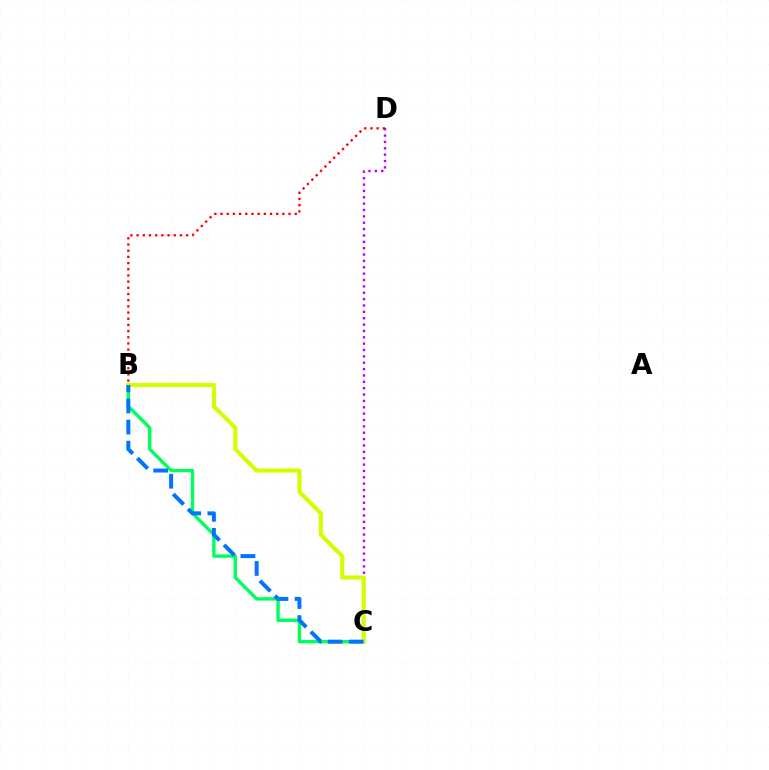{('B', 'C'): [{'color': '#00ff5c', 'line_style': 'solid', 'thickness': 2.43}, {'color': '#d1ff00', 'line_style': 'solid', 'thickness': 2.96}, {'color': '#0074ff', 'line_style': 'dashed', 'thickness': 2.87}], ('C', 'D'): [{'color': '#b900ff', 'line_style': 'dotted', 'thickness': 1.73}], ('B', 'D'): [{'color': '#ff0000', 'line_style': 'dotted', 'thickness': 1.68}]}